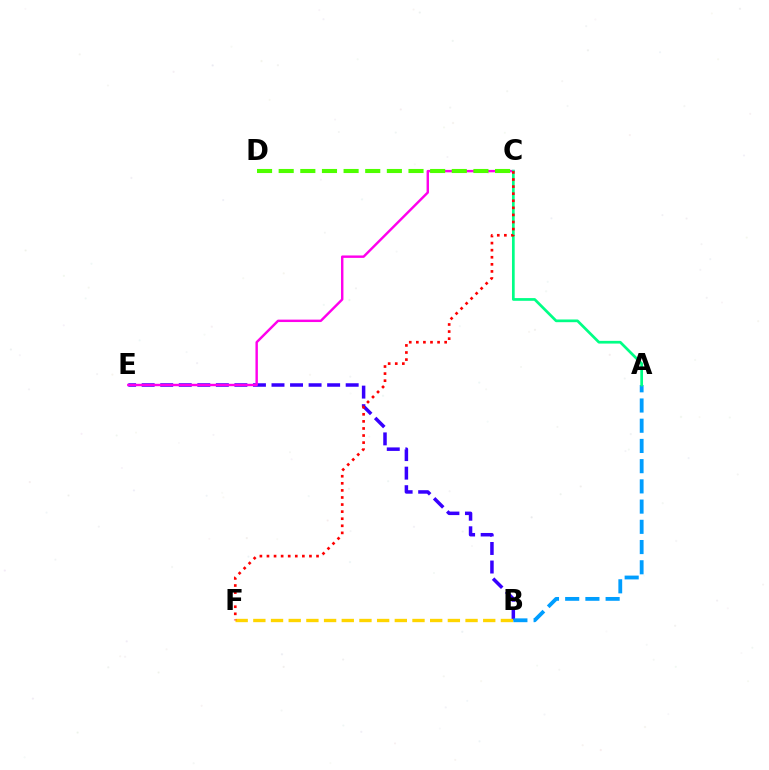{('B', 'E'): [{'color': '#3700ff', 'line_style': 'dashed', 'thickness': 2.52}], ('A', 'B'): [{'color': '#009eff', 'line_style': 'dashed', 'thickness': 2.75}], ('B', 'F'): [{'color': '#ffd500', 'line_style': 'dashed', 'thickness': 2.4}], ('C', 'E'): [{'color': '#ff00ed', 'line_style': 'solid', 'thickness': 1.75}], ('A', 'C'): [{'color': '#00ff86', 'line_style': 'solid', 'thickness': 1.95}], ('C', 'F'): [{'color': '#ff0000', 'line_style': 'dotted', 'thickness': 1.92}], ('C', 'D'): [{'color': '#4fff00', 'line_style': 'dashed', 'thickness': 2.94}]}